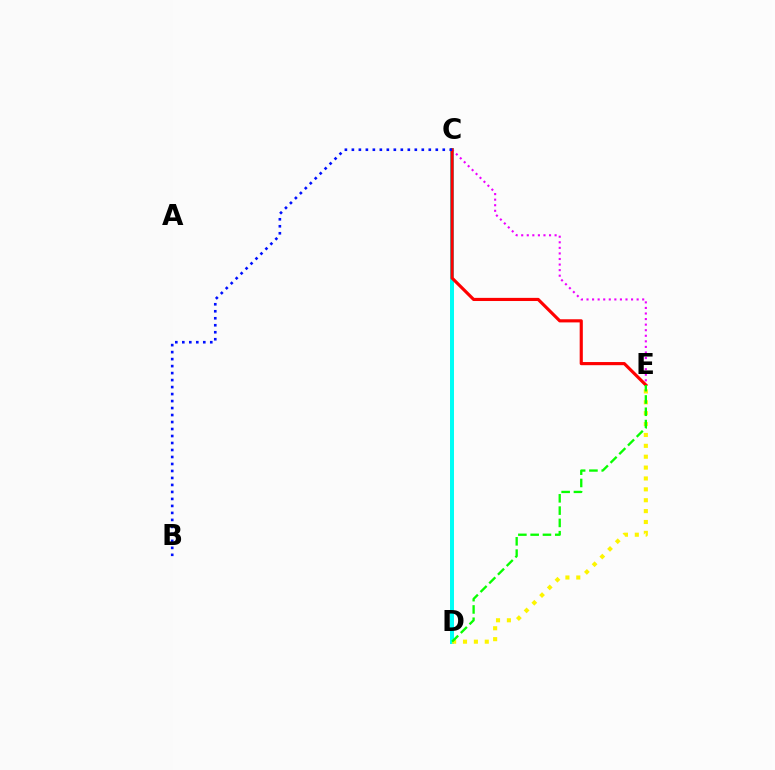{('C', 'D'): [{'color': '#00fff6', 'line_style': 'solid', 'thickness': 2.87}], ('C', 'E'): [{'color': '#ee00ff', 'line_style': 'dotted', 'thickness': 1.51}, {'color': '#ff0000', 'line_style': 'solid', 'thickness': 2.26}], ('D', 'E'): [{'color': '#fcf500', 'line_style': 'dotted', 'thickness': 2.96}, {'color': '#08ff00', 'line_style': 'dashed', 'thickness': 1.67}], ('B', 'C'): [{'color': '#0010ff', 'line_style': 'dotted', 'thickness': 1.9}]}